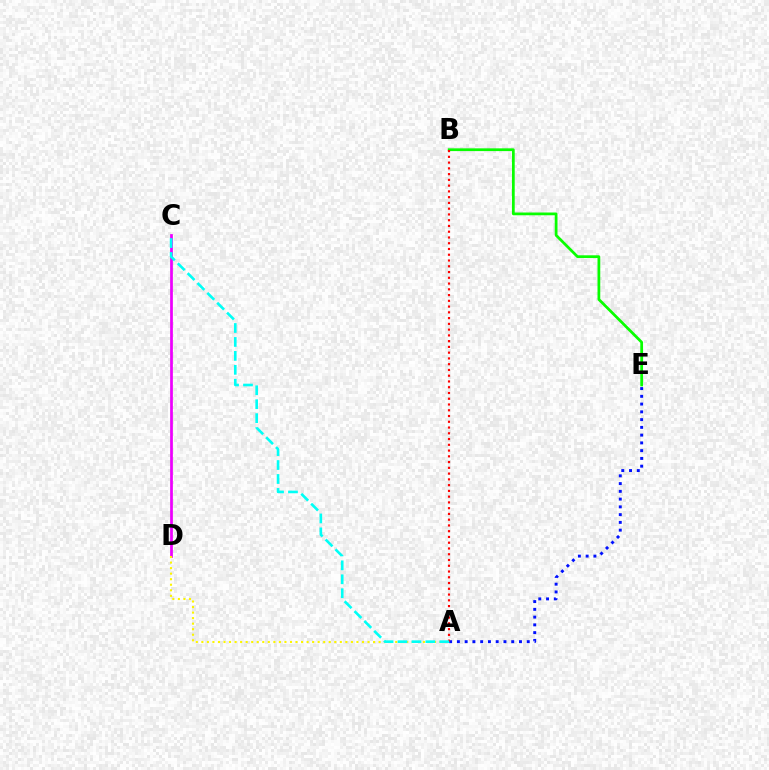{('A', 'E'): [{'color': '#0010ff', 'line_style': 'dotted', 'thickness': 2.11}], ('B', 'E'): [{'color': '#08ff00', 'line_style': 'solid', 'thickness': 1.98}], ('A', 'B'): [{'color': '#ff0000', 'line_style': 'dotted', 'thickness': 1.56}], ('C', 'D'): [{'color': '#ee00ff', 'line_style': 'solid', 'thickness': 1.97}], ('A', 'D'): [{'color': '#fcf500', 'line_style': 'dotted', 'thickness': 1.5}], ('A', 'C'): [{'color': '#00fff6', 'line_style': 'dashed', 'thickness': 1.89}]}